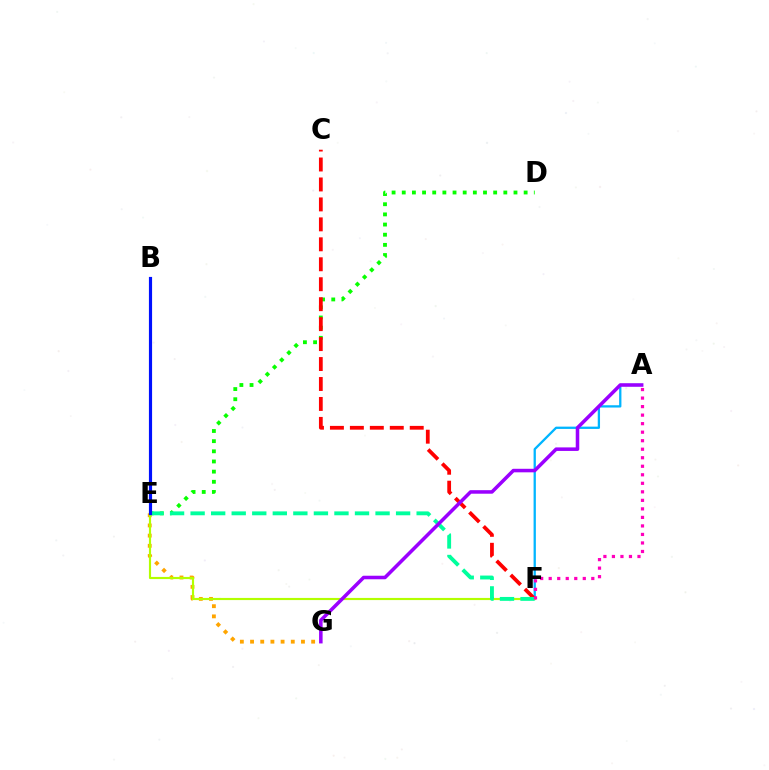{('D', 'E'): [{'color': '#08ff00', 'line_style': 'dotted', 'thickness': 2.76}], ('A', 'F'): [{'color': '#00b5ff', 'line_style': 'solid', 'thickness': 1.65}, {'color': '#ff00bd', 'line_style': 'dotted', 'thickness': 2.32}], ('C', 'F'): [{'color': '#ff0000', 'line_style': 'dashed', 'thickness': 2.71}], ('E', 'G'): [{'color': '#ffa500', 'line_style': 'dotted', 'thickness': 2.77}], ('E', 'F'): [{'color': '#b3ff00', 'line_style': 'solid', 'thickness': 1.55}, {'color': '#00ff9d', 'line_style': 'dashed', 'thickness': 2.79}], ('A', 'G'): [{'color': '#9b00ff', 'line_style': 'solid', 'thickness': 2.55}], ('B', 'E'): [{'color': '#0010ff', 'line_style': 'solid', 'thickness': 2.28}]}